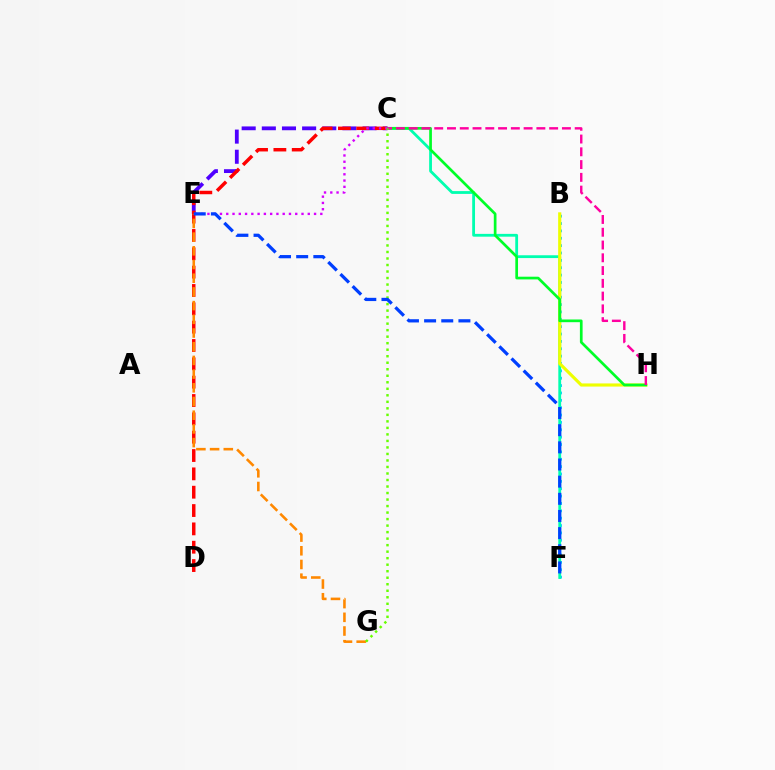{('C', 'E'): [{'color': '#4f00ff', 'line_style': 'dashed', 'thickness': 2.74}, {'color': '#d600ff', 'line_style': 'dotted', 'thickness': 1.7}], ('C', 'D'): [{'color': '#ff0000', 'line_style': 'dashed', 'thickness': 2.49}], ('B', 'F'): [{'color': '#00c7ff', 'line_style': 'dotted', 'thickness': 2.0}], ('C', 'F'): [{'color': '#00ffaf', 'line_style': 'solid', 'thickness': 2.02}], ('B', 'H'): [{'color': '#eeff00', 'line_style': 'solid', 'thickness': 2.26}], ('C', 'H'): [{'color': '#00ff27', 'line_style': 'solid', 'thickness': 1.94}, {'color': '#ff00a0', 'line_style': 'dashed', 'thickness': 1.73}], ('E', 'G'): [{'color': '#ff8800', 'line_style': 'dashed', 'thickness': 1.86}], ('C', 'G'): [{'color': '#66ff00', 'line_style': 'dotted', 'thickness': 1.77}], ('E', 'F'): [{'color': '#003fff', 'line_style': 'dashed', 'thickness': 2.33}]}